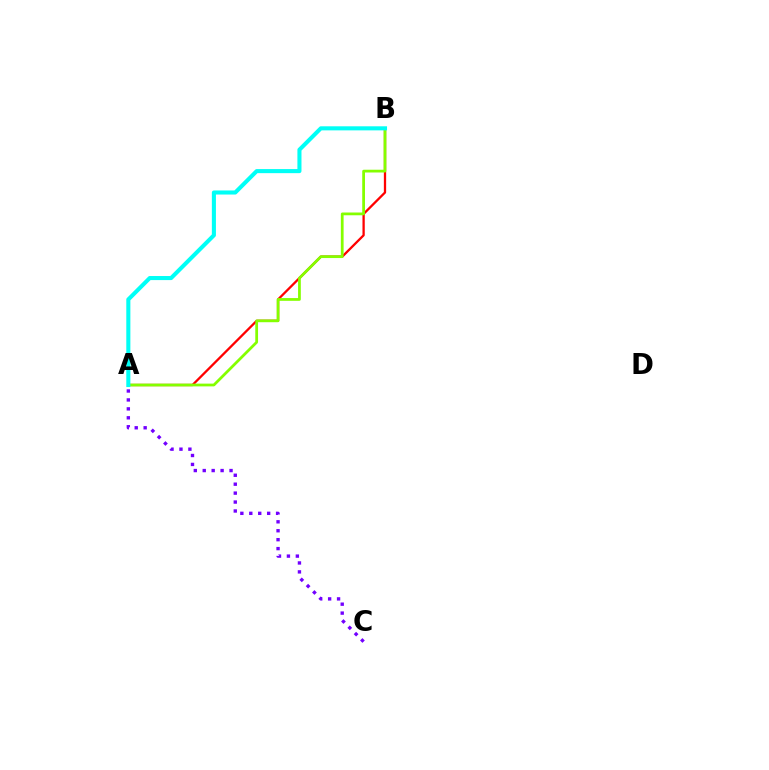{('A', 'B'): [{'color': '#ff0000', 'line_style': 'solid', 'thickness': 1.65}, {'color': '#84ff00', 'line_style': 'solid', 'thickness': 1.99}, {'color': '#00fff6', 'line_style': 'solid', 'thickness': 2.93}], ('A', 'C'): [{'color': '#7200ff', 'line_style': 'dotted', 'thickness': 2.43}]}